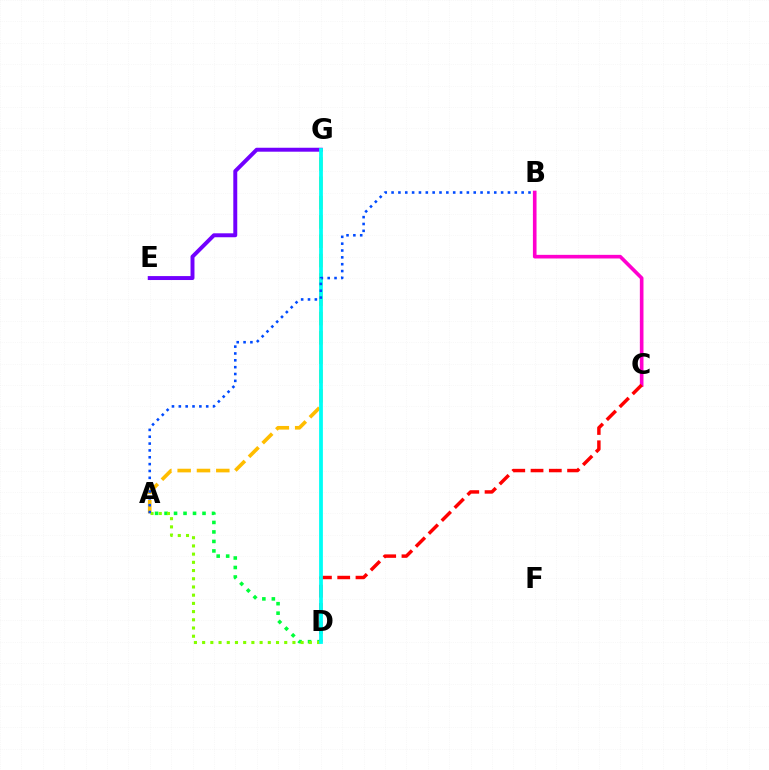{('B', 'C'): [{'color': '#ff00cf', 'line_style': 'solid', 'thickness': 2.61}], ('A', 'D'): [{'color': '#00ff39', 'line_style': 'dotted', 'thickness': 2.58}, {'color': '#84ff00', 'line_style': 'dotted', 'thickness': 2.23}], ('A', 'G'): [{'color': '#ffbd00', 'line_style': 'dashed', 'thickness': 2.62}], ('E', 'G'): [{'color': '#7200ff', 'line_style': 'solid', 'thickness': 2.84}], ('C', 'D'): [{'color': '#ff0000', 'line_style': 'dashed', 'thickness': 2.48}], ('D', 'G'): [{'color': '#00fff6', 'line_style': 'solid', 'thickness': 2.72}], ('A', 'B'): [{'color': '#004bff', 'line_style': 'dotted', 'thickness': 1.86}]}